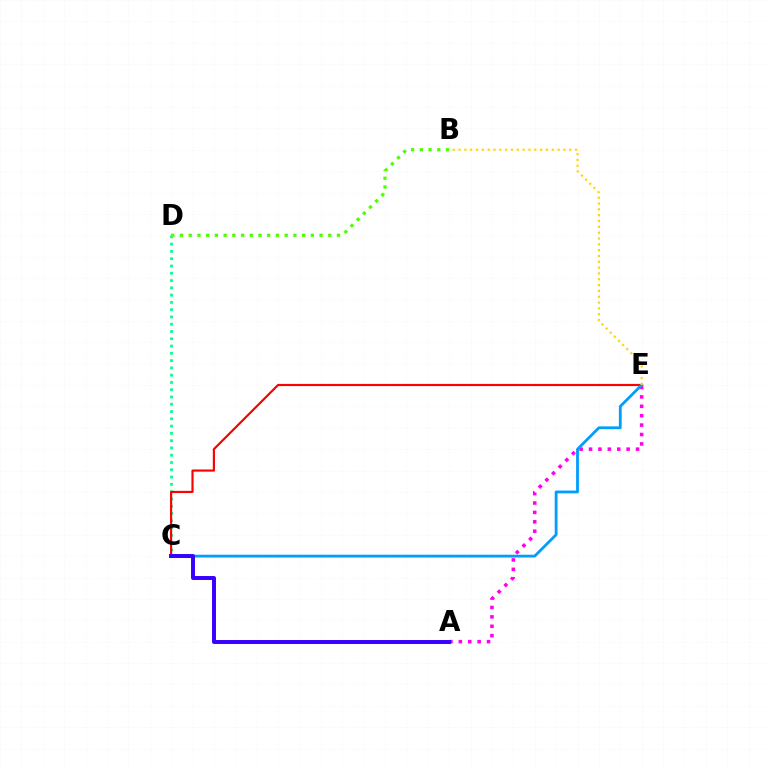{('C', 'D'): [{'color': '#00ff86', 'line_style': 'dotted', 'thickness': 1.98}], ('C', 'E'): [{'color': '#ff0000', 'line_style': 'solid', 'thickness': 1.56}, {'color': '#009eff', 'line_style': 'solid', 'thickness': 2.02}], ('A', 'E'): [{'color': '#ff00ed', 'line_style': 'dotted', 'thickness': 2.55}], ('B', 'D'): [{'color': '#4fff00', 'line_style': 'dotted', 'thickness': 2.37}], ('B', 'E'): [{'color': '#ffd500', 'line_style': 'dotted', 'thickness': 1.58}], ('A', 'C'): [{'color': '#3700ff', 'line_style': 'solid', 'thickness': 2.84}]}